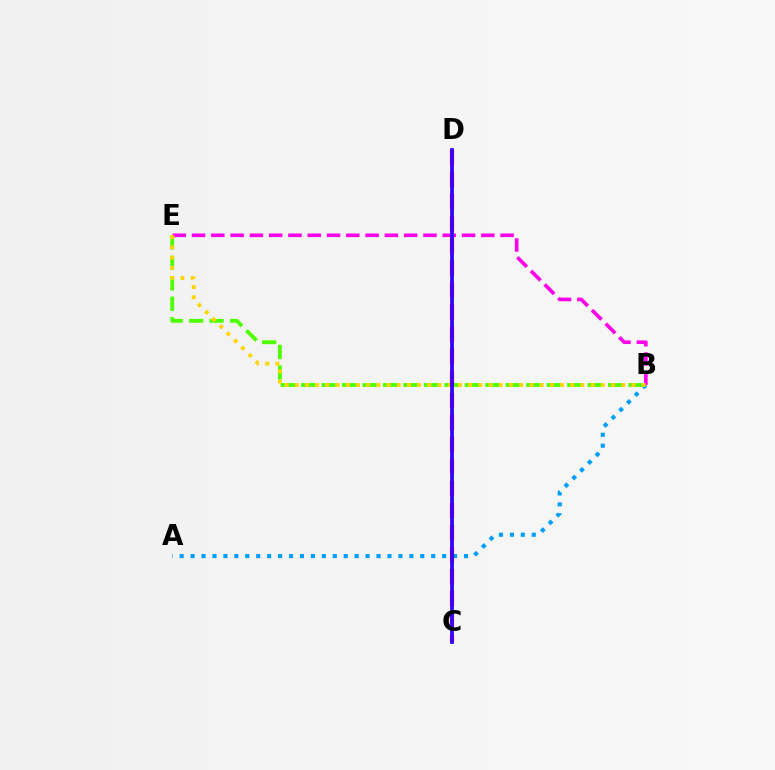{('B', 'E'): [{'color': '#4fff00', 'line_style': 'dashed', 'thickness': 2.78}, {'color': '#ff00ed', 'line_style': 'dashed', 'thickness': 2.62}, {'color': '#ffd500', 'line_style': 'dotted', 'thickness': 2.77}], ('A', 'B'): [{'color': '#009eff', 'line_style': 'dotted', 'thickness': 2.97}], ('C', 'D'): [{'color': '#00ff86', 'line_style': 'solid', 'thickness': 1.9}, {'color': '#ff0000', 'line_style': 'dashed', 'thickness': 3.0}, {'color': '#3700ff', 'line_style': 'solid', 'thickness': 2.68}]}